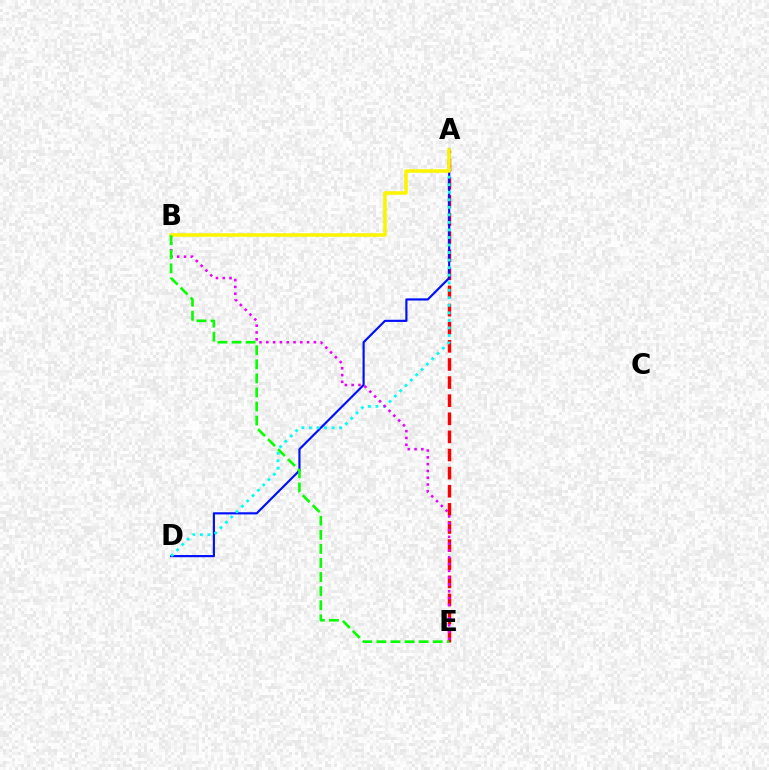{('A', 'E'): [{'color': '#ff0000', 'line_style': 'dashed', 'thickness': 2.46}], ('A', 'D'): [{'color': '#0010ff', 'line_style': 'solid', 'thickness': 1.56}, {'color': '#00fff6', 'line_style': 'dotted', 'thickness': 2.05}], ('B', 'E'): [{'color': '#ee00ff', 'line_style': 'dotted', 'thickness': 1.85}, {'color': '#08ff00', 'line_style': 'dashed', 'thickness': 1.91}], ('A', 'B'): [{'color': '#fcf500', 'line_style': 'solid', 'thickness': 2.55}]}